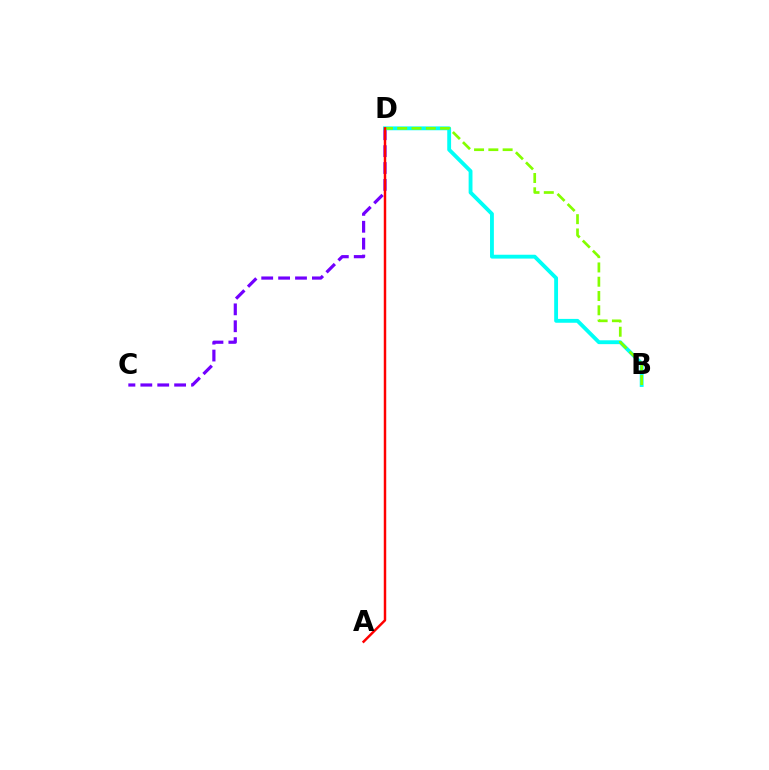{('C', 'D'): [{'color': '#7200ff', 'line_style': 'dashed', 'thickness': 2.3}], ('B', 'D'): [{'color': '#00fff6', 'line_style': 'solid', 'thickness': 2.77}, {'color': '#84ff00', 'line_style': 'dashed', 'thickness': 1.94}], ('A', 'D'): [{'color': '#ff0000', 'line_style': 'solid', 'thickness': 1.77}]}